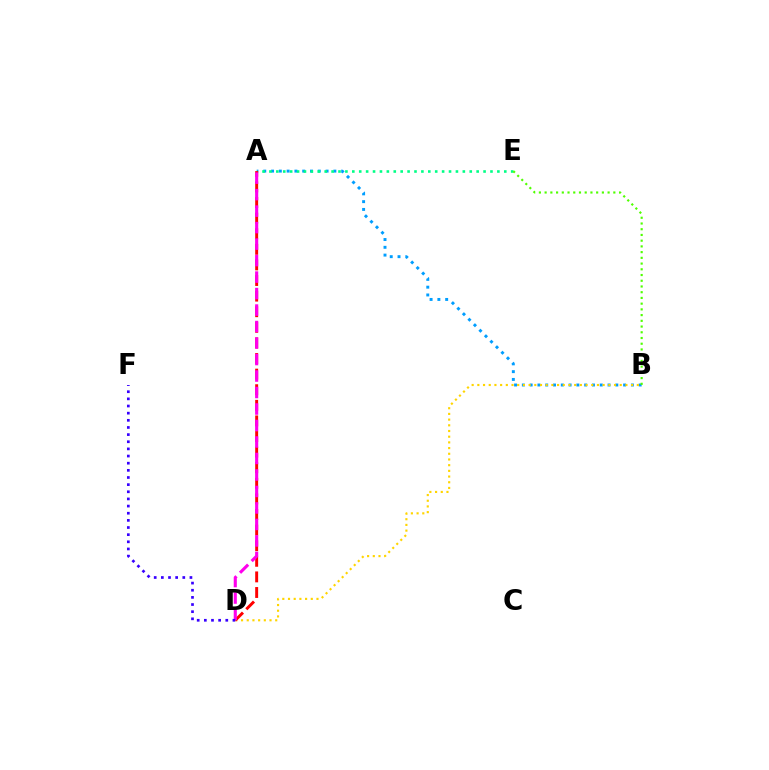{('A', 'B'): [{'color': '#009eff', 'line_style': 'dotted', 'thickness': 2.12}], ('B', 'D'): [{'color': '#ffd500', 'line_style': 'dotted', 'thickness': 1.55}], ('A', 'E'): [{'color': '#00ff86', 'line_style': 'dotted', 'thickness': 1.88}], ('A', 'D'): [{'color': '#ff0000', 'line_style': 'dashed', 'thickness': 2.12}, {'color': '#ff00ed', 'line_style': 'dashed', 'thickness': 2.24}], ('D', 'F'): [{'color': '#3700ff', 'line_style': 'dotted', 'thickness': 1.94}], ('B', 'E'): [{'color': '#4fff00', 'line_style': 'dotted', 'thickness': 1.56}]}